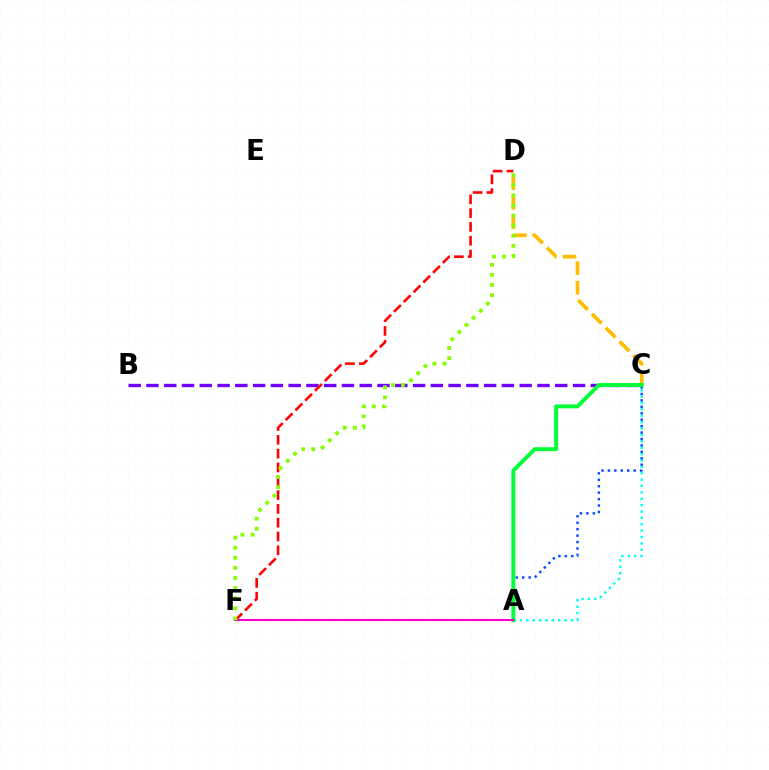{('B', 'C'): [{'color': '#7200ff', 'line_style': 'dashed', 'thickness': 2.41}], ('A', 'C'): [{'color': '#00fff6', 'line_style': 'dotted', 'thickness': 1.73}, {'color': '#004bff', 'line_style': 'dotted', 'thickness': 1.75}, {'color': '#00ff39', 'line_style': 'solid', 'thickness': 2.84}], ('D', 'F'): [{'color': '#ff0000', 'line_style': 'dashed', 'thickness': 1.88}, {'color': '#84ff00', 'line_style': 'dotted', 'thickness': 2.74}], ('C', 'D'): [{'color': '#ffbd00', 'line_style': 'dashed', 'thickness': 2.65}], ('A', 'F'): [{'color': '#ff00cf', 'line_style': 'solid', 'thickness': 1.5}]}